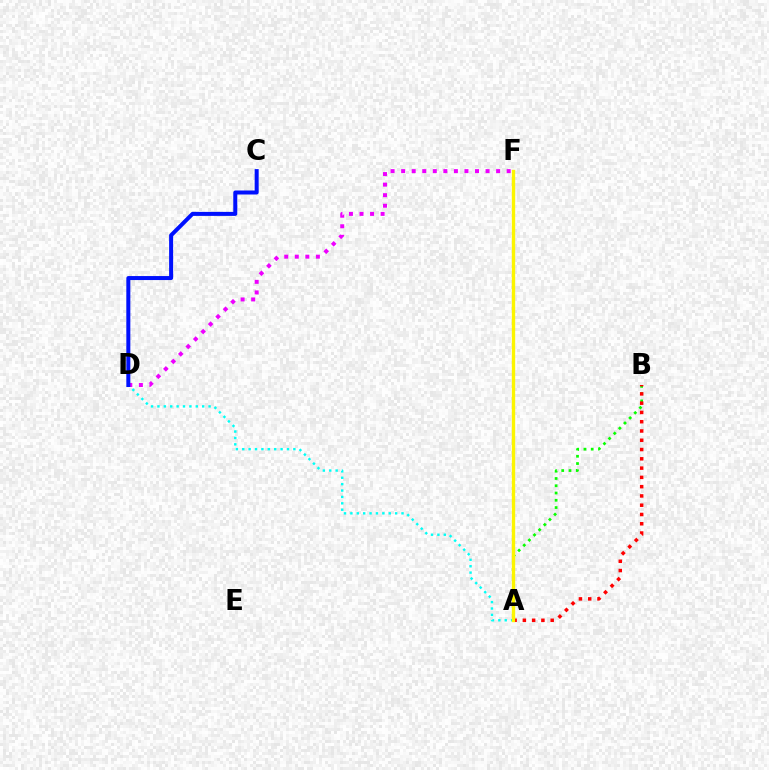{('A', 'D'): [{'color': '#00fff6', 'line_style': 'dotted', 'thickness': 1.74}], ('A', 'B'): [{'color': '#08ff00', 'line_style': 'dotted', 'thickness': 1.97}, {'color': '#ff0000', 'line_style': 'dotted', 'thickness': 2.52}], ('D', 'F'): [{'color': '#ee00ff', 'line_style': 'dotted', 'thickness': 2.87}], ('C', 'D'): [{'color': '#0010ff', 'line_style': 'solid', 'thickness': 2.88}], ('A', 'F'): [{'color': '#fcf500', 'line_style': 'solid', 'thickness': 2.42}]}